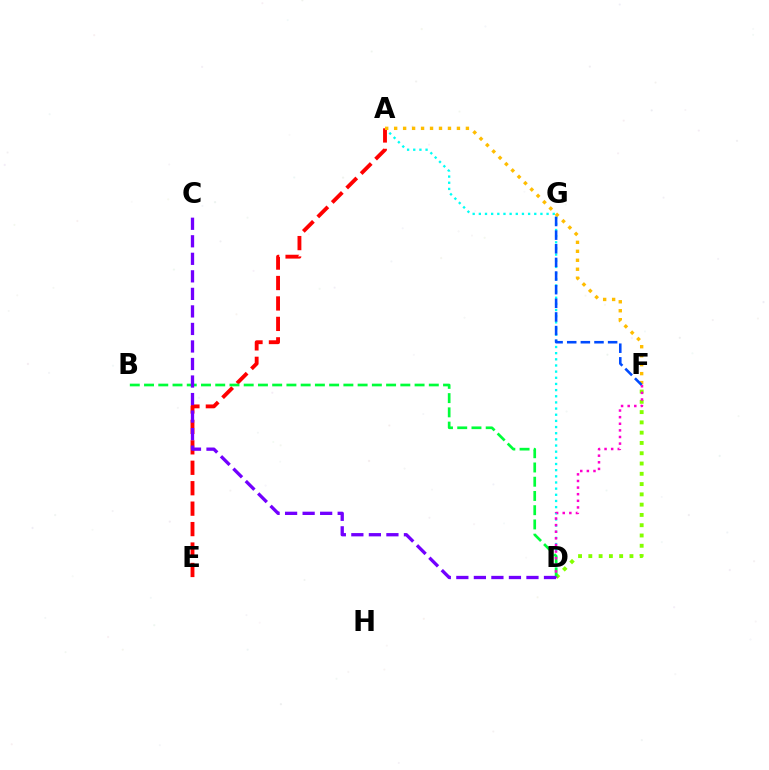{('A', 'D'): [{'color': '#00fff6', 'line_style': 'dotted', 'thickness': 1.67}], ('A', 'E'): [{'color': '#ff0000', 'line_style': 'dashed', 'thickness': 2.78}], ('D', 'F'): [{'color': '#84ff00', 'line_style': 'dotted', 'thickness': 2.79}, {'color': '#ff00cf', 'line_style': 'dotted', 'thickness': 1.8}], ('A', 'F'): [{'color': '#ffbd00', 'line_style': 'dotted', 'thickness': 2.44}], ('F', 'G'): [{'color': '#004bff', 'line_style': 'dashed', 'thickness': 1.85}], ('B', 'D'): [{'color': '#00ff39', 'line_style': 'dashed', 'thickness': 1.93}], ('C', 'D'): [{'color': '#7200ff', 'line_style': 'dashed', 'thickness': 2.38}]}